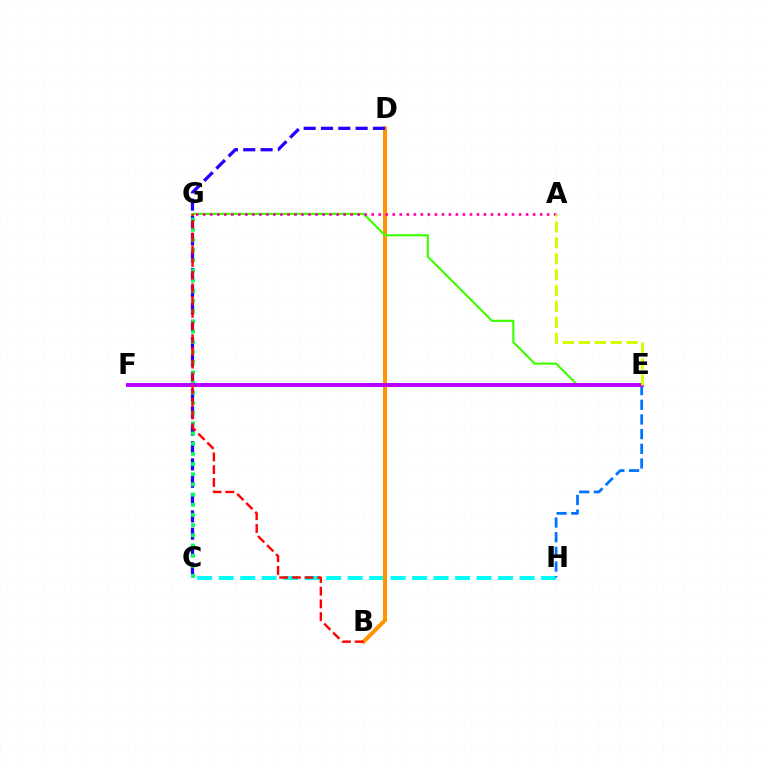{('C', 'H'): [{'color': '#00fff6', 'line_style': 'dashed', 'thickness': 2.92}], ('B', 'D'): [{'color': '#ff9400', 'line_style': 'solid', 'thickness': 2.88}], ('C', 'D'): [{'color': '#2500ff', 'line_style': 'dashed', 'thickness': 2.35}], ('E', 'H'): [{'color': '#0074ff', 'line_style': 'dashed', 'thickness': 1.99}], ('E', 'G'): [{'color': '#3dff00', 'line_style': 'solid', 'thickness': 1.54}], ('C', 'G'): [{'color': '#00ff5c', 'line_style': 'dotted', 'thickness': 2.77}], ('A', 'G'): [{'color': '#ff00ac', 'line_style': 'dotted', 'thickness': 1.91}], ('E', 'F'): [{'color': '#b900ff', 'line_style': 'solid', 'thickness': 2.86}], ('B', 'G'): [{'color': '#ff0000', 'line_style': 'dashed', 'thickness': 1.73}], ('A', 'E'): [{'color': '#d1ff00', 'line_style': 'dashed', 'thickness': 2.16}]}